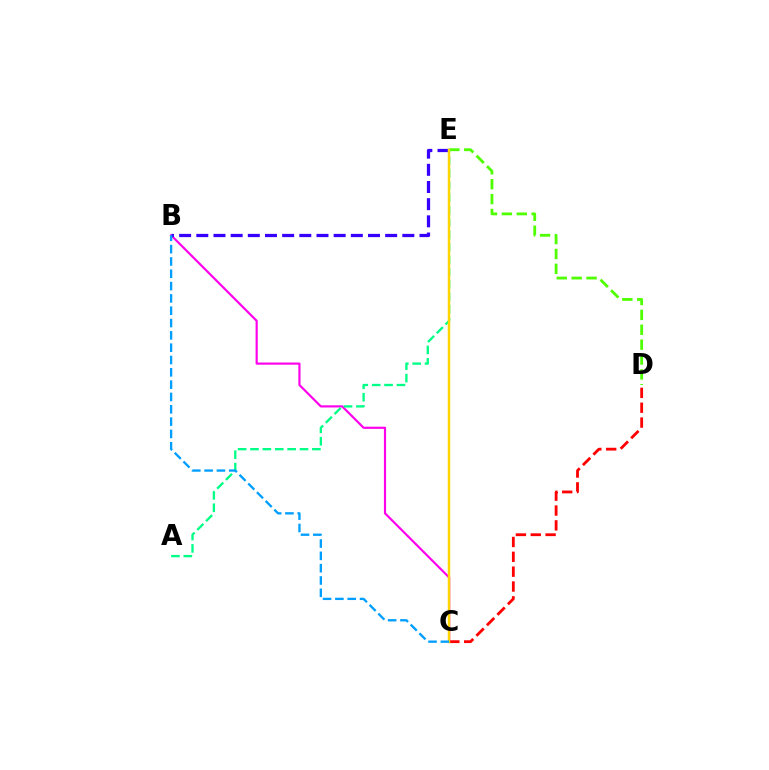{('D', 'E'): [{'color': '#4fff00', 'line_style': 'dashed', 'thickness': 2.02}], ('B', 'C'): [{'color': '#ff00ed', 'line_style': 'solid', 'thickness': 1.56}, {'color': '#009eff', 'line_style': 'dashed', 'thickness': 1.67}], ('B', 'E'): [{'color': '#3700ff', 'line_style': 'dashed', 'thickness': 2.33}], ('A', 'E'): [{'color': '#00ff86', 'line_style': 'dashed', 'thickness': 1.68}], ('C', 'D'): [{'color': '#ff0000', 'line_style': 'dashed', 'thickness': 2.02}], ('C', 'E'): [{'color': '#ffd500', 'line_style': 'solid', 'thickness': 1.77}]}